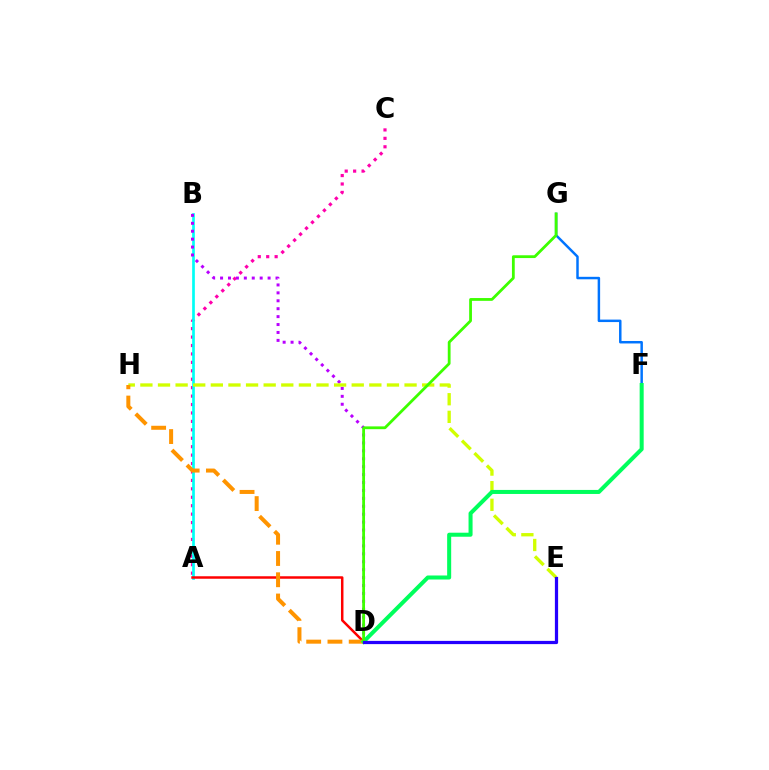{('A', 'C'): [{'color': '#ff00ac', 'line_style': 'dotted', 'thickness': 2.29}], ('A', 'B'): [{'color': '#00fff6', 'line_style': 'solid', 'thickness': 1.93}], ('B', 'D'): [{'color': '#b900ff', 'line_style': 'dotted', 'thickness': 2.15}], ('F', 'G'): [{'color': '#0074ff', 'line_style': 'solid', 'thickness': 1.78}], ('A', 'D'): [{'color': '#ff0000', 'line_style': 'solid', 'thickness': 1.79}], ('E', 'H'): [{'color': '#d1ff00', 'line_style': 'dashed', 'thickness': 2.39}], ('D', 'H'): [{'color': '#ff9400', 'line_style': 'dashed', 'thickness': 2.89}], ('D', 'F'): [{'color': '#00ff5c', 'line_style': 'solid', 'thickness': 2.9}], ('D', 'G'): [{'color': '#3dff00', 'line_style': 'solid', 'thickness': 2.01}], ('D', 'E'): [{'color': '#2500ff', 'line_style': 'solid', 'thickness': 2.32}]}